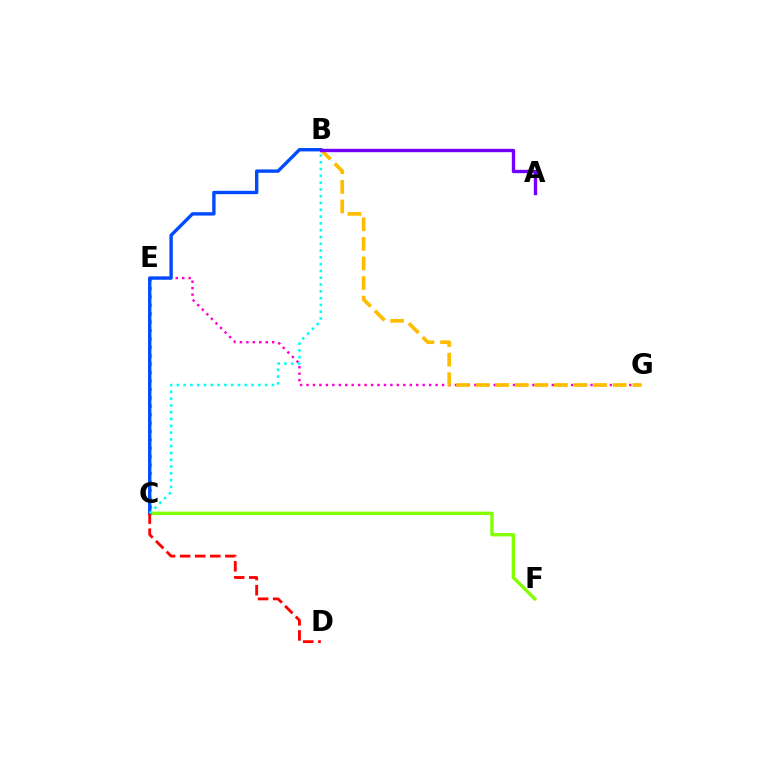{('C', 'E'): [{'color': '#00ff39', 'line_style': 'dotted', 'thickness': 2.29}], ('E', 'G'): [{'color': '#ff00cf', 'line_style': 'dotted', 'thickness': 1.75}], ('C', 'F'): [{'color': '#84ff00', 'line_style': 'solid', 'thickness': 2.43}], ('B', 'C'): [{'color': '#004bff', 'line_style': 'solid', 'thickness': 2.43}, {'color': '#00fff6', 'line_style': 'dotted', 'thickness': 1.85}], ('C', 'D'): [{'color': '#ff0000', 'line_style': 'dashed', 'thickness': 2.05}], ('B', 'G'): [{'color': '#ffbd00', 'line_style': 'dashed', 'thickness': 2.66}], ('A', 'B'): [{'color': '#7200ff', 'line_style': 'solid', 'thickness': 2.42}]}